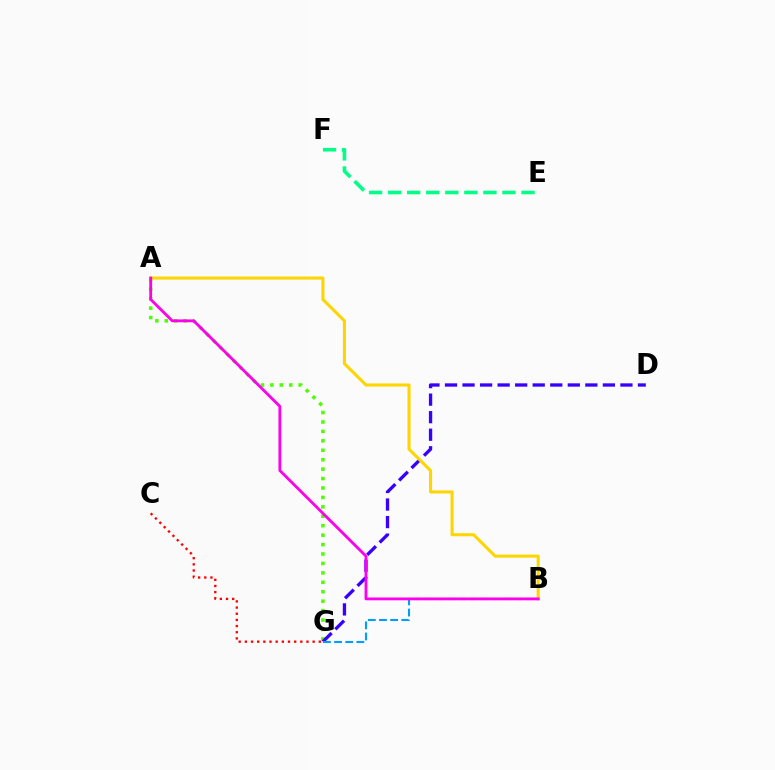{('A', 'G'): [{'color': '#4fff00', 'line_style': 'dotted', 'thickness': 2.56}], ('D', 'G'): [{'color': '#3700ff', 'line_style': 'dashed', 'thickness': 2.38}], ('A', 'B'): [{'color': '#ffd500', 'line_style': 'solid', 'thickness': 2.21}, {'color': '#ff00ed', 'line_style': 'solid', 'thickness': 2.04}], ('E', 'F'): [{'color': '#00ff86', 'line_style': 'dashed', 'thickness': 2.59}], ('C', 'G'): [{'color': '#ff0000', 'line_style': 'dotted', 'thickness': 1.67}], ('B', 'G'): [{'color': '#009eff', 'line_style': 'dashed', 'thickness': 1.52}]}